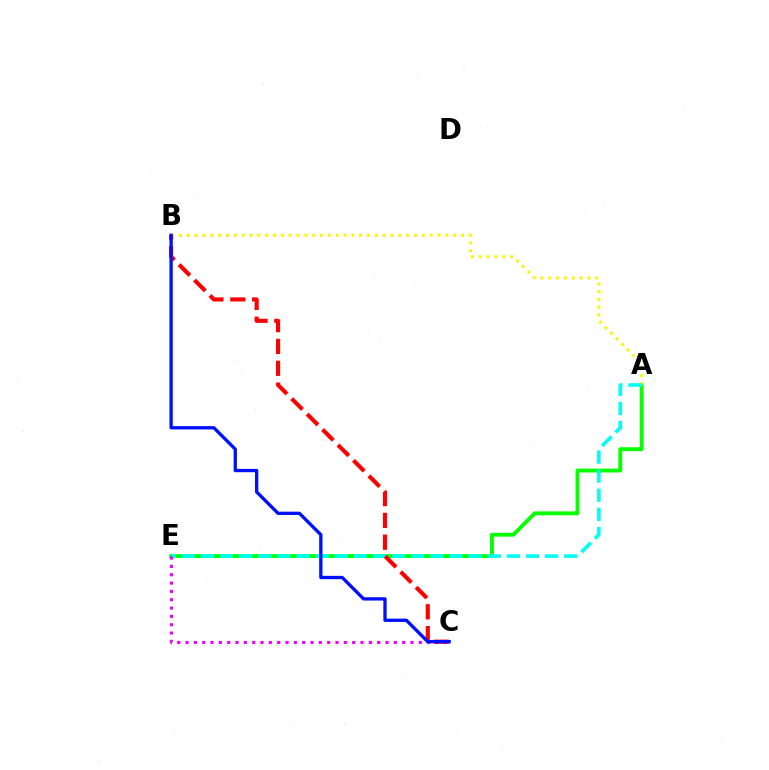{('A', 'E'): [{'color': '#08ff00', 'line_style': 'solid', 'thickness': 2.79}, {'color': '#00fff6', 'line_style': 'dashed', 'thickness': 2.6}], ('A', 'B'): [{'color': '#fcf500', 'line_style': 'dotted', 'thickness': 2.13}], ('C', 'E'): [{'color': '#ee00ff', 'line_style': 'dotted', 'thickness': 2.26}], ('B', 'C'): [{'color': '#ff0000', 'line_style': 'dashed', 'thickness': 2.96}, {'color': '#0010ff', 'line_style': 'solid', 'thickness': 2.39}]}